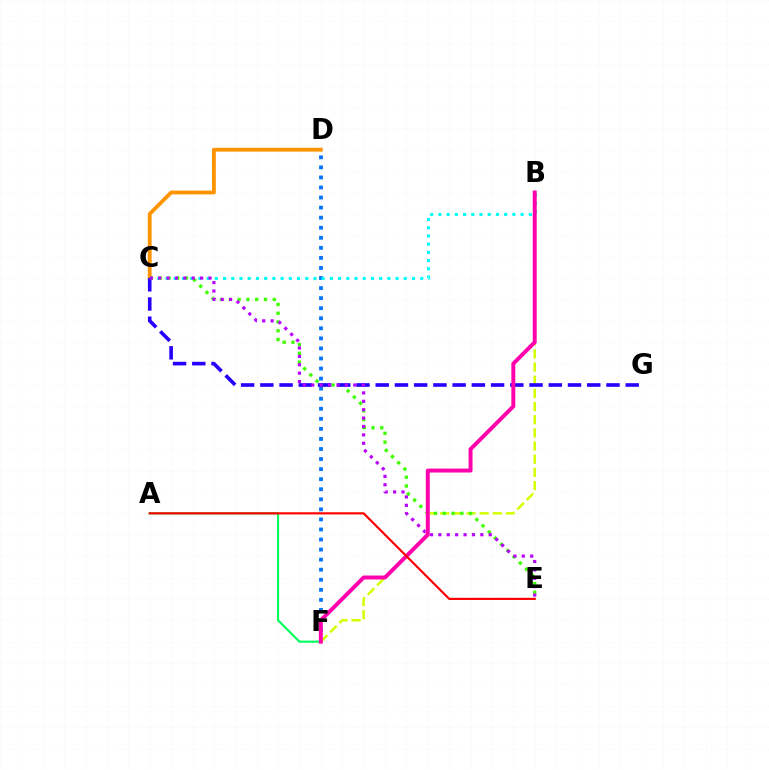{('D', 'F'): [{'color': '#0074ff', 'line_style': 'dotted', 'thickness': 2.73}], ('A', 'F'): [{'color': '#00ff5c', 'line_style': 'solid', 'thickness': 1.53}], ('C', 'D'): [{'color': '#ff9400', 'line_style': 'solid', 'thickness': 2.76}], ('B', 'C'): [{'color': '#00fff6', 'line_style': 'dotted', 'thickness': 2.23}], ('B', 'F'): [{'color': '#d1ff00', 'line_style': 'dashed', 'thickness': 1.79}, {'color': '#ff00ac', 'line_style': 'solid', 'thickness': 2.84}], ('C', 'E'): [{'color': '#3dff00', 'line_style': 'dotted', 'thickness': 2.39}, {'color': '#b900ff', 'line_style': 'dotted', 'thickness': 2.28}], ('C', 'G'): [{'color': '#2500ff', 'line_style': 'dashed', 'thickness': 2.61}], ('A', 'E'): [{'color': '#ff0000', 'line_style': 'solid', 'thickness': 1.57}]}